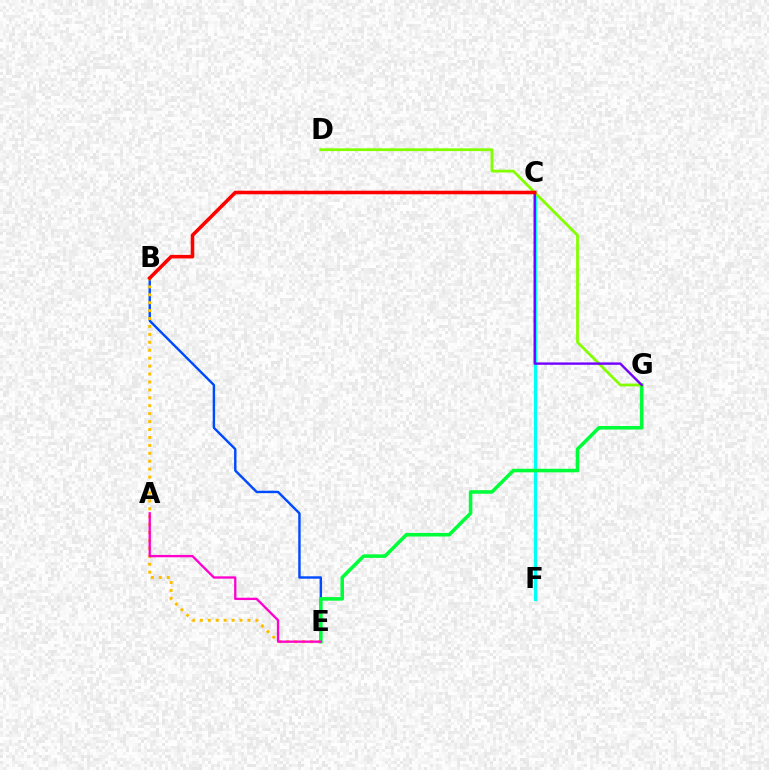{('B', 'E'): [{'color': '#004bff', 'line_style': 'solid', 'thickness': 1.74}, {'color': '#ffbd00', 'line_style': 'dotted', 'thickness': 2.15}], ('C', 'F'): [{'color': '#00fff6', 'line_style': 'solid', 'thickness': 2.3}], ('E', 'G'): [{'color': '#00ff39', 'line_style': 'solid', 'thickness': 2.56}], ('A', 'E'): [{'color': '#ff00cf', 'line_style': 'solid', 'thickness': 1.67}], ('D', 'G'): [{'color': '#84ff00', 'line_style': 'solid', 'thickness': 2.01}], ('C', 'G'): [{'color': '#7200ff', 'line_style': 'solid', 'thickness': 1.71}], ('B', 'C'): [{'color': '#ff0000', 'line_style': 'solid', 'thickness': 2.57}]}